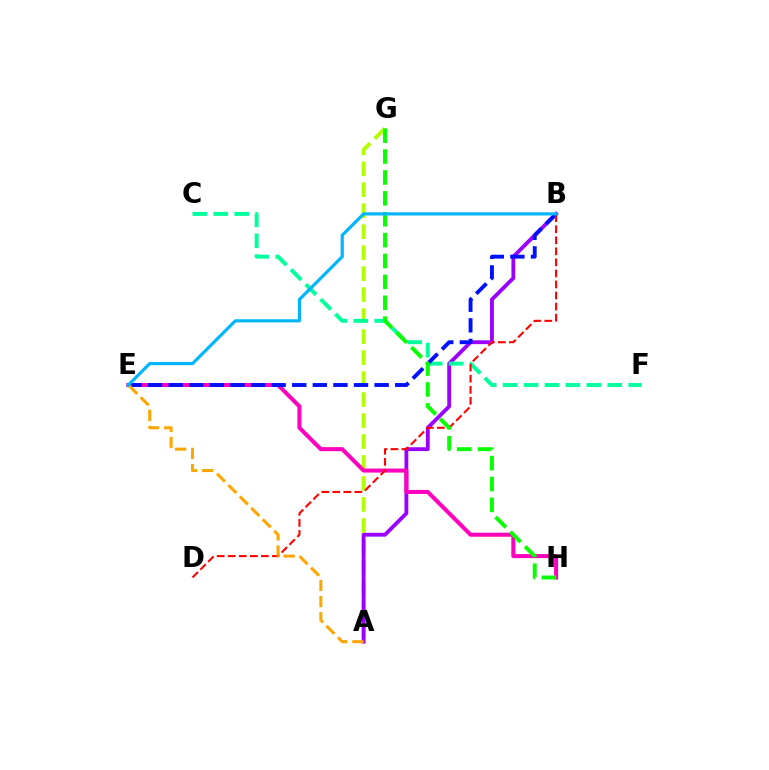{('A', 'G'): [{'color': '#b3ff00', 'line_style': 'dashed', 'thickness': 2.85}], ('A', 'B'): [{'color': '#9b00ff', 'line_style': 'solid', 'thickness': 2.76}], ('C', 'F'): [{'color': '#00ff9d', 'line_style': 'dashed', 'thickness': 2.84}], ('E', 'H'): [{'color': '#ff00bd', 'line_style': 'solid', 'thickness': 2.91}], ('B', 'E'): [{'color': '#0010ff', 'line_style': 'dashed', 'thickness': 2.8}, {'color': '#00b5ff', 'line_style': 'solid', 'thickness': 2.29}], ('B', 'D'): [{'color': '#ff0000', 'line_style': 'dashed', 'thickness': 1.5}], ('G', 'H'): [{'color': '#08ff00', 'line_style': 'dashed', 'thickness': 2.84}], ('A', 'E'): [{'color': '#ffa500', 'line_style': 'dashed', 'thickness': 2.2}]}